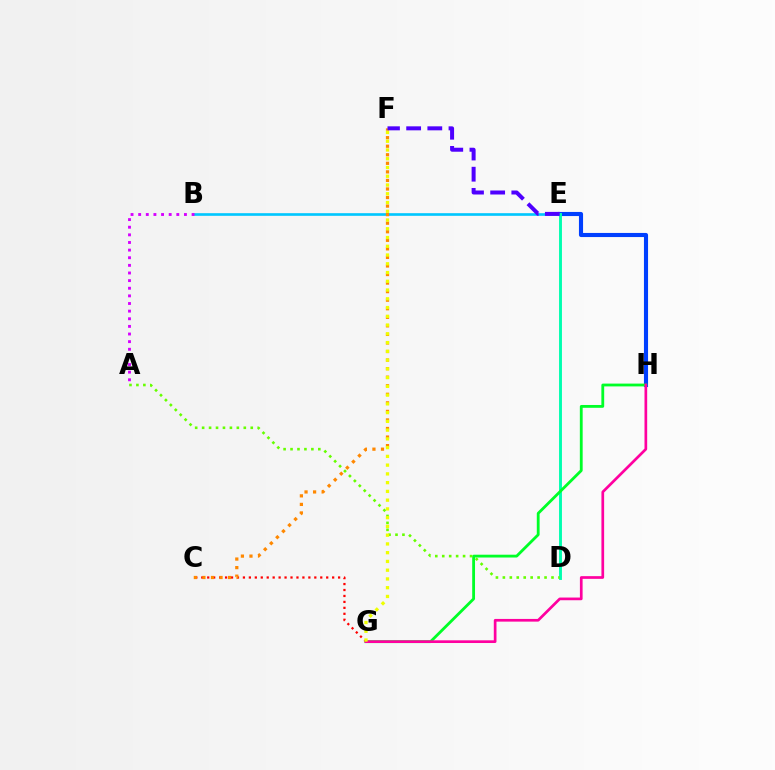{('E', 'H'): [{'color': '#003fff', 'line_style': 'solid', 'thickness': 2.96}], ('B', 'E'): [{'color': '#00c7ff', 'line_style': 'solid', 'thickness': 1.9}], ('D', 'E'): [{'color': '#00ffaf', 'line_style': 'solid', 'thickness': 2.08}], ('C', 'G'): [{'color': '#ff0000', 'line_style': 'dotted', 'thickness': 1.62}], ('C', 'F'): [{'color': '#ff8800', 'line_style': 'dotted', 'thickness': 2.32}], ('E', 'F'): [{'color': '#4f00ff', 'line_style': 'dashed', 'thickness': 2.88}], ('G', 'H'): [{'color': '#00ff27', 'line_style': 'solid', 'thickness': 2.03}, {'color': '#ff00a0', 'line_style': 'solid', 'thickness': 1.94}], ('A', 'B'): [{'color': '#d600ff', 'line_style': 'dotted', 'thickness': 2.07}], ('A', 'D'): [{'color': '#66ff00', 'line_style': 'dotted', 'thickness': 1.89}], ('F', 'G'): [{'color': '#eeff00', 'line_style': 'dotted', 'thickness': 2.38}]}